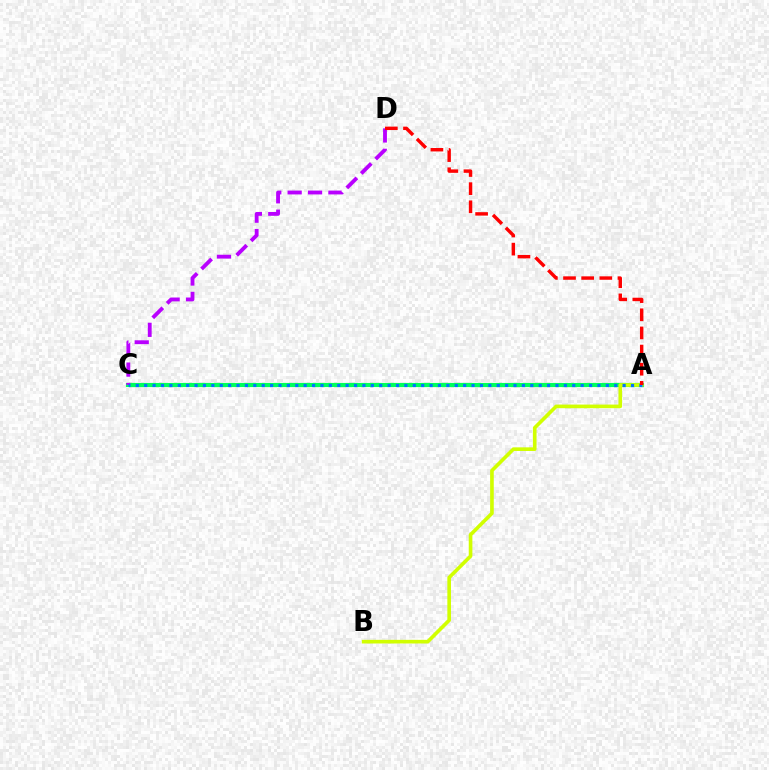{('A', 'C'): [{'color': '#00ff5c', 'line_style': 'solid', 'thickness': 2.98}, {'color': '#0074ff', 'line_style': 'dotted', 'thickness': 2.28}], ('A', 'B'): [{'color': '#d1ff00', 'line_style': 'solid', 'thickness': 2.62}], ('C', 'D'): [{'color': '#b900ff', 'line_style': 'dashed', 'thickness': 2.77}], ('A', 'D'): [{'color': '#ff0000', 'line_style': 'dashed', 'thickness': 2.46}]}